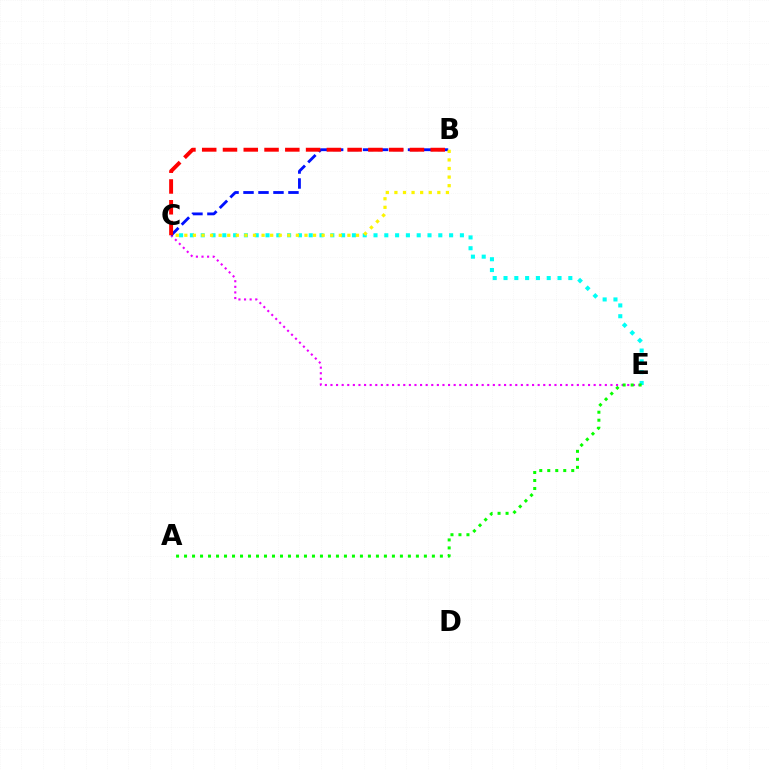{('C', 'E'): [{'color': '#00fff6', 'line_style': 'dotted', 'thickness': 2.93}, {'color': '#ee00ff', 'line_style': 'dotted', 'thickness': 1.52}], ('B', 'C'): [{'color': '#0010ff', 'line_style': 'dashed', 'thickness': 2.04}, {'color': '#ff0000', 'line_style': 'dashed', 'thickness': 2.82}, {'color': '#fcf500', 'line_style': 'dotted', 'thickness': 2.33}], ('A', 'E'): [{'color': '#08ff00', 'line_style': 'dotted', 'thickness': 2.17}]}